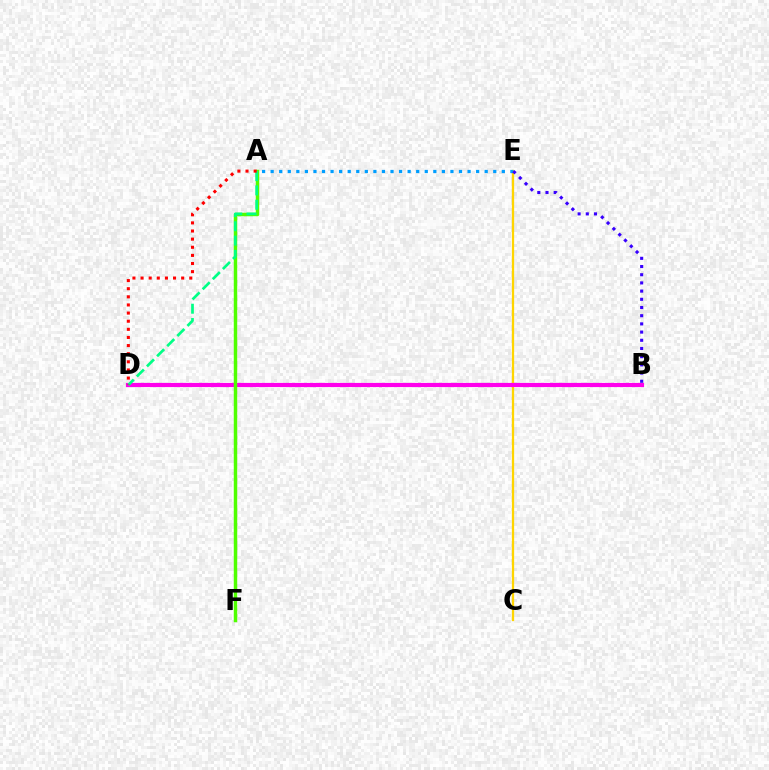{('C', 'E'): [{'color': '#ffd500', 'line_style': 'solid', 'thickness': 1.64}], ('A', 'E'): [{'color': '#009eff', 'line_style': 'dotted', 'thickness': 2.33}], ('B', 'D'): [{'color': '#ff00ed', 'line_style': 'solid', 'thickness': 2.99}], ('B', 'E'): [{'color': '#3700ff', 'line_style': 'dotted', 'thickness': 2.23}], ('A', 'F'): [{'color': '#4fff00', 'line_style': 'solid', 'thickness': 2.49}], ('A', 'D'): [{'color': '#00ff86', 'line_style': 'dashed', 'thickness': 1.94}, {'color': '#ff0000', 'line_style': 'dotted', 'thickness': 2.21}]}